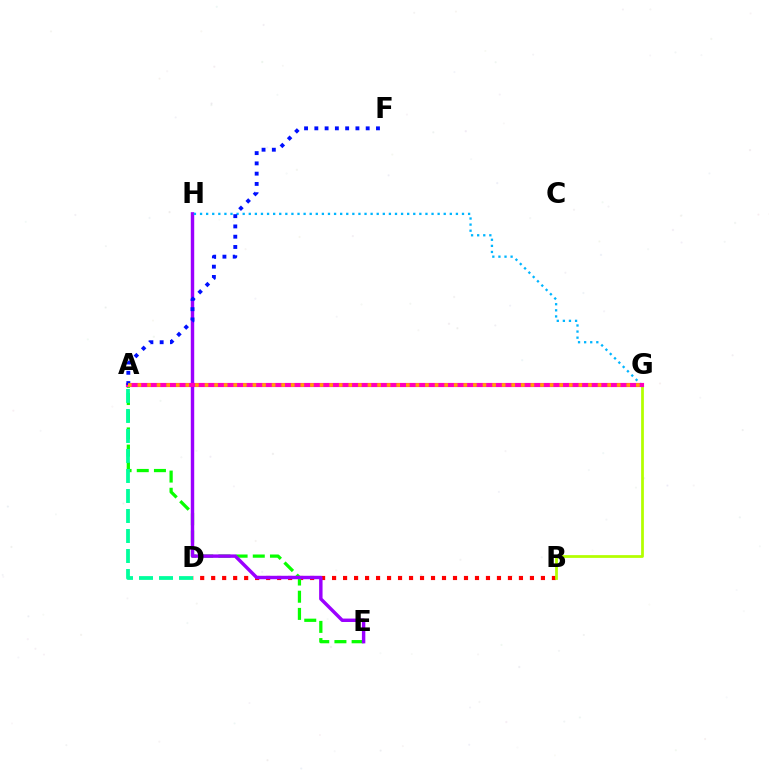{('B', 'D'): [{'color': '#ff0000', 'line_style': 'dotted', 'thickness': 2.99}], ('A', 'E'): [{'color': '#08ff00', 'line_style': 'dashed', 'thickness': 2.33}], ('A', 'D'): [{'color': '#00ff9d', 'line_style': 'dashed', 'thickness': 2.72}], ('B', 'G'): [{'color': '#b3ff00', 'line_style': 'solid', 'thickness': 1.99}], ('E', 'H'): [{'color': '#9b00ff', 'line_style': 'solid', 'thickness': 2.47}], ('G', 'H'): [{'color': '#00b5ff', 'line_style': 'dotted', 'thickness': 1.66}], ('A', 'G'): [{'color': '#ff00bd', 'line_style': 'solid', 'thickness': 2.98}, {'color': '#ffa500', 'line_style': 'dotted', 'thickness': 2.6}], ('A', 'F'): [{'color': '#0010ff', 'line_style': 'dotted', 'thickness': 2.79}]}